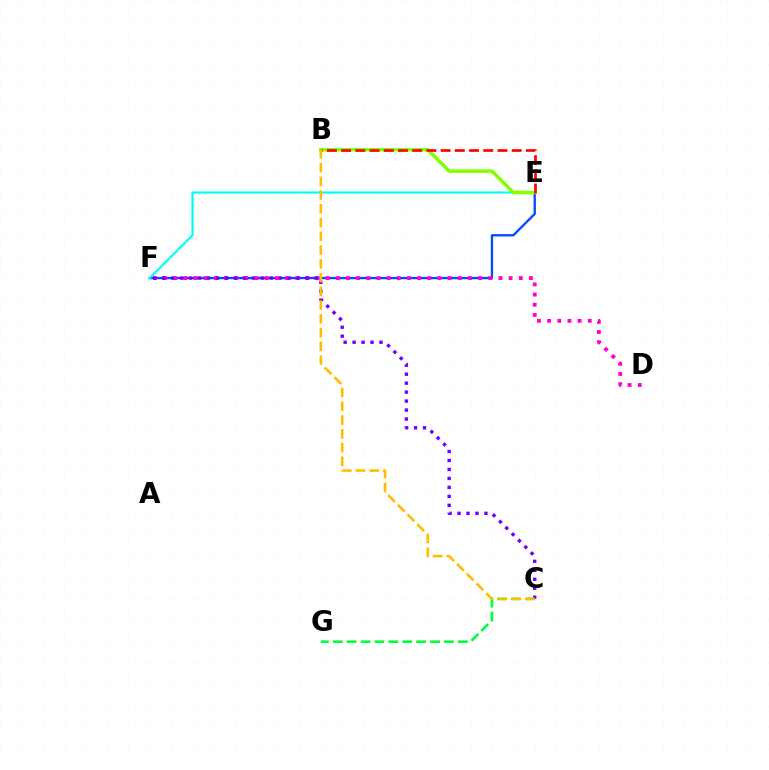{('E', 'F'): [{'color': '#004bff', 'line_style': 'solid', 'thickness': 1.68}, {'color': '#00fff6', 'line_style': 'solid', 'thickness': 1.56}], ('D', 'F'): [{'color': '#ff00cf', 'line_style': 'dotted', 'thickness': 2.76}], ('C', 'G'): [{'color': '#00ff39', 'line_style': 'dashed', 'thickness': 1.89}], ('B', 'E'): [{'color': '#84ff00', 'line_style': 'solid', 'thickness': 2.58}, {'color': '#ff0000', 'line_style': 'dashed', 'thickness': 1.93}], ('C', 'F'): [{'color': '#7200ff', 'line_style': 'dotted', 'thickness': 2.44}], ('B', 'C'): [{'color': '#ffbd00', 'line_style': 'dashed', 'thickness': 1.87}]}